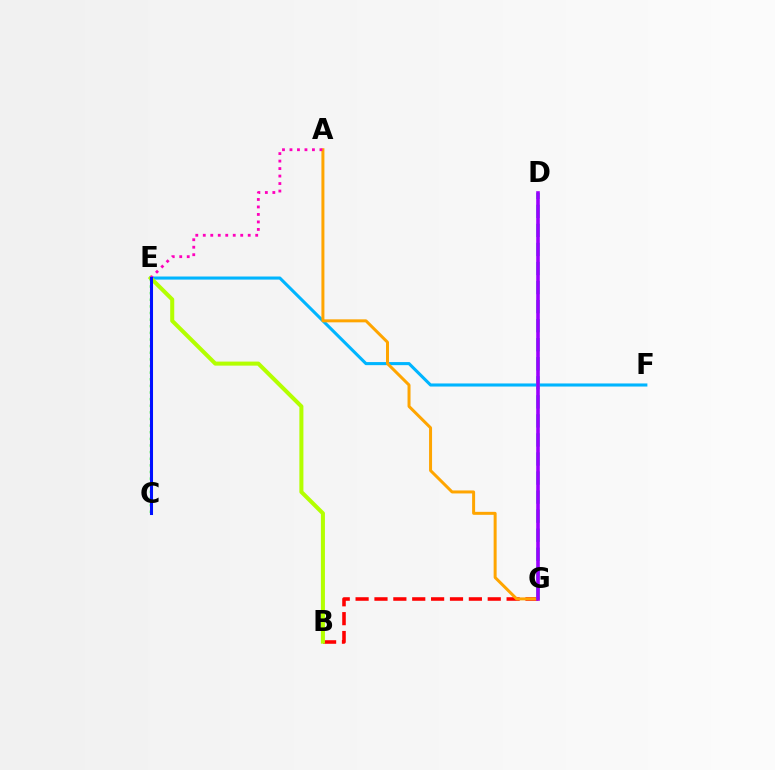{('B', 'G'): [{'color': '#ff0000', 'line_style': 'dashed', 'thickness': 2.56}], ('C', 'E'): [{'color': '#08ff00', 'line_style': 'dotted', 'thickness': 1.8}, {'color': '#0010ff', 'line_style': 'solid', 'thickness': 2.19}], ('E', 'F'): [{'color': '#00b5ff', 'line_style': 'solid', 'thickness': 2.22}], ('A', 'G'): [{'color': '#ffa500', 'line_style': 'solid', 'thickness': 2.15}], ('B', 'E'): [{'color': '#b3ff00', 'line_style': 'solid', 'thickness': 2.91}], ('A', 'E'): [{'color': '#ff00bd', 'line_style': 'dotted', 'thickness': 2.03}], ('D', 'G'): [{'color': '#00ff9d', 'line_style': 'dashed', 'thickness': 2.59}, {'color': '#9b00ff', 'line_style': 'solid', 'thickness': 2.59}]}